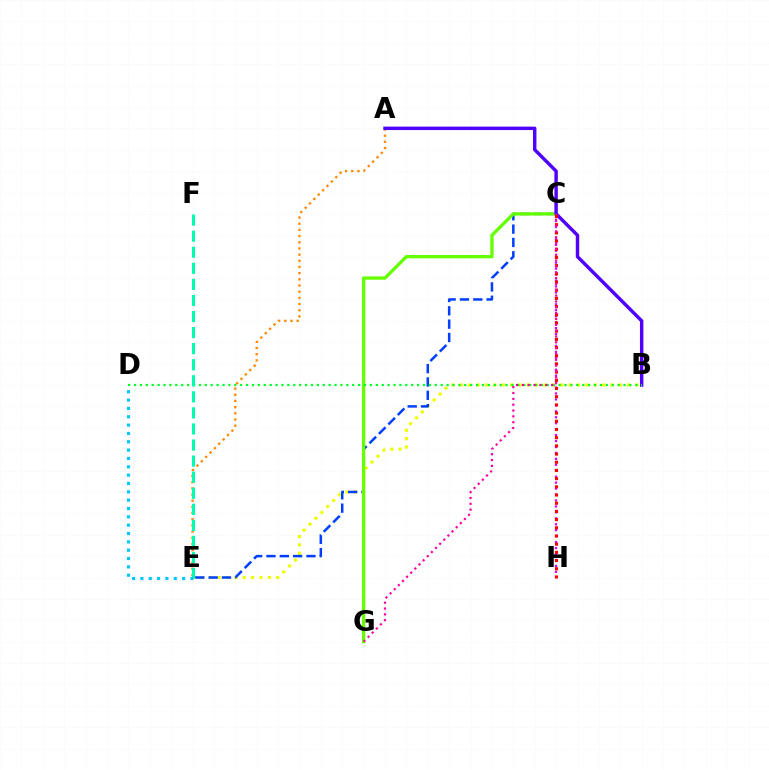{('B', 'E'): [{'color': '#eeff00', 'line_style': 'dotted', 'thickness': 2.27}], ('A', 'E'): [{'color': '#ff8800', 'line_style': 'dotted', 'thickness': 1.68}], ('C', 'E'): [{'color': '#003fff', 'line_style': 'dashed', 'thickness': 1.81}], ('C', 'G'): [{'color': '#66ff00', 'line_style': 'solid', 'thickness': 2.39}, {'color': '#ff00a0', 'line_style': 'dotted', 'thickness': 1.59}], ('A', 'B'): [{'color': '#4f00ff', 'line_style': 'solid', 'thickness': 2.47}], ('C', 'H'): [{'color': '#d600ff', 'line_style': 'dotted', 'thickness': 1.62}, {'color': '#ff0000', 'line_style': 'dotted', 'thickness': 2.23}], ('B', 'D'): [{'color': '#00ff27', 'line_style': 'dotted', 'thickness': 1.6}], ('E', 'F'): [{'color': '#00ffaf', 'line_style': 'dashed', 'thickness': 2.18}], ('D', 'E'): [{'color': '#00c7ff', 'line_style': 'dotted', 'thickness': 2.27}]}